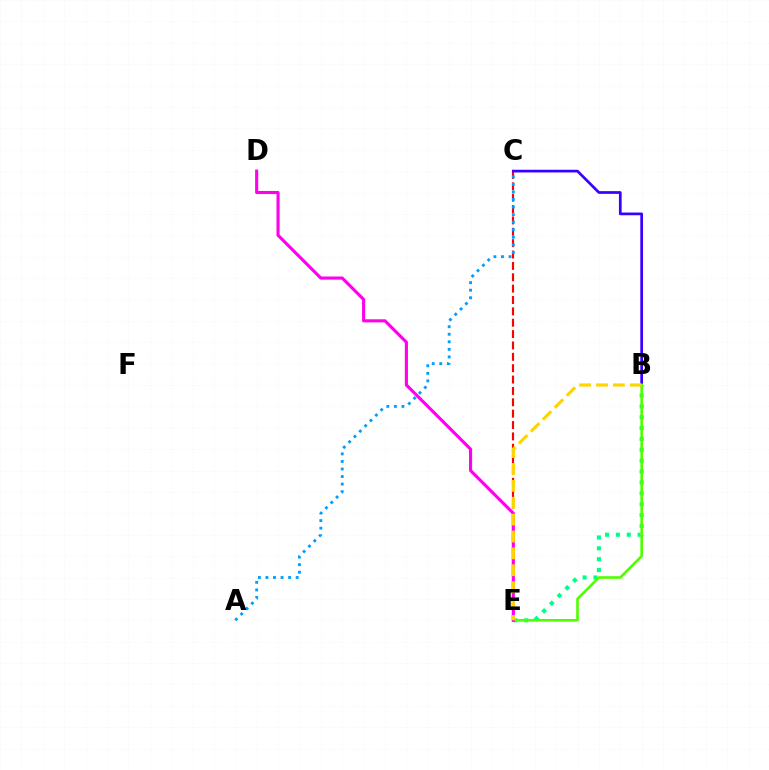{('B', 'E'): [{'color': '#00ff86', 'line_style': 'dotted', 'thickness': 2.95}, {'color': '#4fff00', 'line_style': 'solid', 'thickness': 1.88}, {'color': '#ffd500', 'line_style': 'dashed', 'thickness': 2.29}], ('C', 'E'): [{'color': '#ff0000', 'line_style': 'dashed', 'thickness': 1.54}], ('B', 'C'): [{'color': '#3700ff', 'line_style': 'solid', 'thickness': 1.96}], ('D', 'E'): [{'color': '#ff00ed', 'line_style': 'solid', 'thickness': 2.24}], ('A', 'C'): [{'color': '#009eff', 'line_style': 'dotted', 'thickness': 2.05}]}